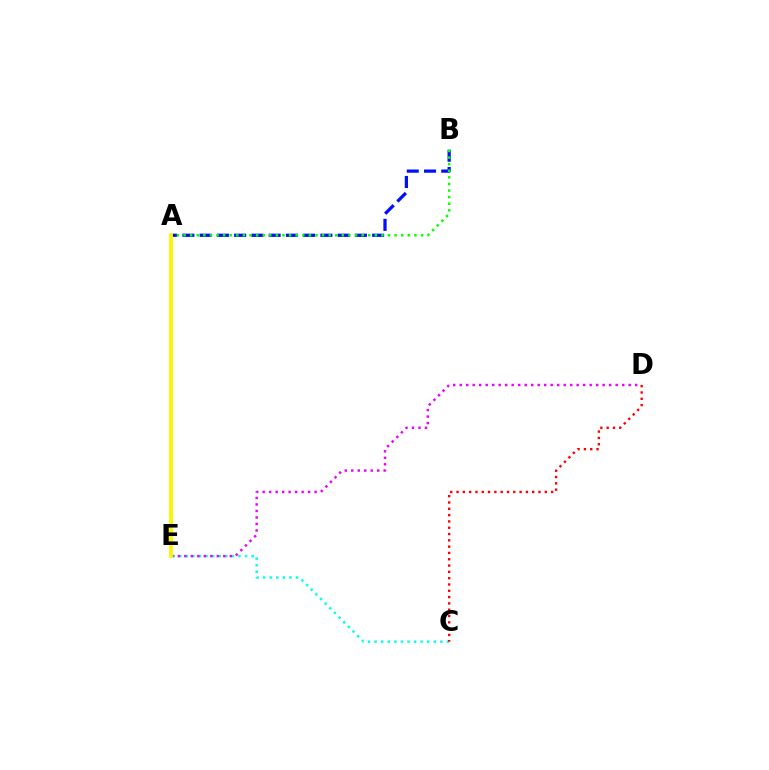{('C', 'E'): [{'color': '#00fff6', 'line_style': 'dotted', 'thickness': 1.79}], ('A', 'B'): [{'color': '#0010ff', 'line_style': 'dashed', 'thickness': 2.34}, {'color': '#08ff00', 'line_style': 'dotted', 'thickness': 1.79}], ('D', 'E'): [{'color': '#ee00ff', 'line_style': 'dotted', 'thickness': 1.77}], ('A', 'E'): [{'color': '#fcf500', 'line_style': 'solid', 'thickness': 2.75}], ('C', 'D'): [{'color': '#ff0000', 'line_style': 'dotted', 'thickness': 1.71}]}